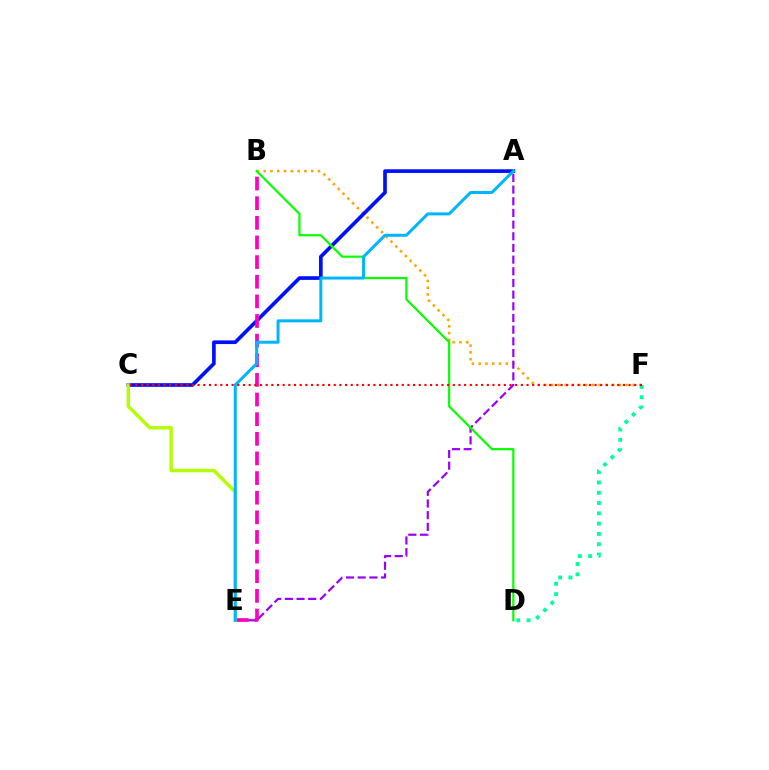{('B', 'F'): [{'color': '#ffa500', 'line_style': 'dotted', 'thickness': 1.84}], ('A', 'C'): [{'color': '#0010ff', 'line_style': 'solid', 'thickness': 2.64}], ('A', 'E'): [{'color': '#9b00ff', 'line_style': 'dashed', 'thickness': 1.59}, {'color': '#00b5ff', 'line_style': 'solid', 'thickness': 2.16}], ('D', 'F'): [{'color': '#00ff9d', 'line_style': 'dotted', 'thickness': 2.8}], ('B', 'D'): [{'color': '#08ff00', 'line_style': 'solid', 'thickness': 1.59}], ('B', 'E'): [{'color': '#ff00bd', 'line_style': 'dashed', 'thickness': 2.67}], ('C', 'E'): [{'color': '#b3ff00', 'line_style': 'solid', 'thickness': 2.47}], ('C', 'F'): [{'color': '#ff0000', 'line_style': 'dotted', 'thickness': 1.54}]}